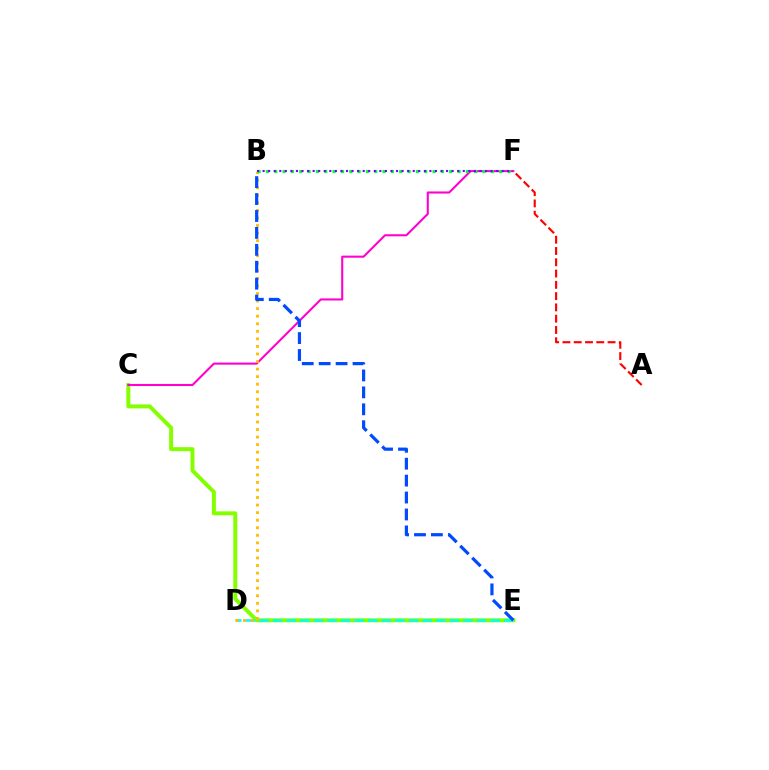{('C', 'E'): [{'color': '#84ff00', 'line_style': 'solid', 'thickness': 2.86}], ('D', 'E'): [{'color': '#00fff6', 'line_style': 'dashed', 'thickness': 1.85}], ('C', 'F'): [{'color': '#ff00cf', 'line_style': 'solid', 'thickness': 1.5}], ('B', 'D'): [{'color': '#ffbd00', 'line_style': 'dotted', 'thickness': 2.05}], ('B', 'F'): [{'color': '#00ff39', 'line_style': 'dotted', 'thickness': 2.26}, {'color': '#7200ff', 'line_style': 'dotted', 'thickness': 1.51}], ('B', 'E'): [{'color': '#004bff', 'line_style': 'dashed', 'thickness': 2.3}], ('A', 'F'): [{'color': '#ff0000', 'line_style': 'dashed', 'thickness': 1.53}]}